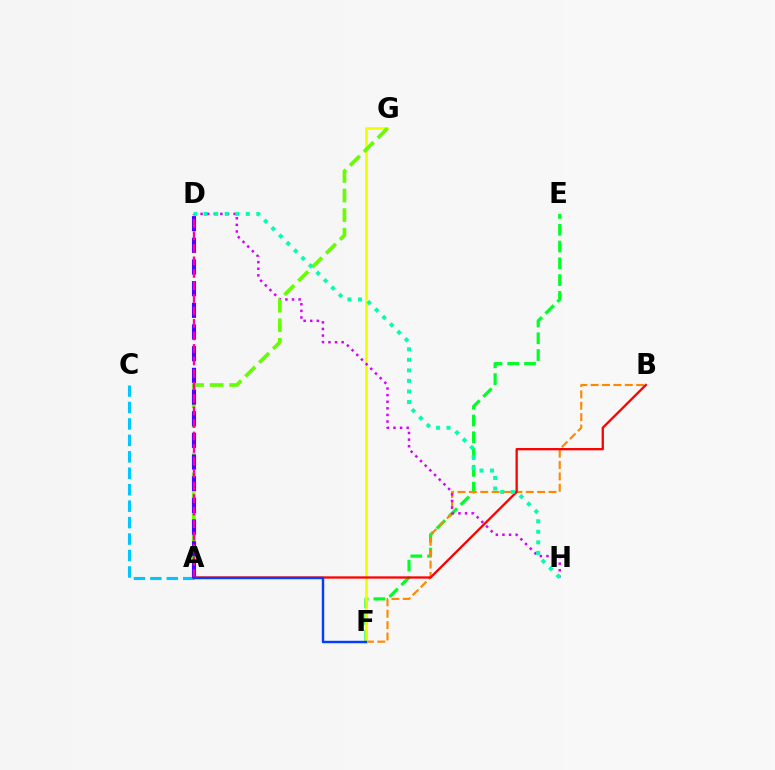{('A', 'C'): [{'color': '#00c7ff', 'line_style': 'dashed', 'thickness': 2.23}], ('E', 'F'): [{'color': '#00ff27', 'line_style': 'dashed', 'thickness': 2.28}], ('B', 'F'): [{'color': '#ff8800', 'line_style': 'dashed', 'thickness': 1.55}], ('F', 'G'): [{'color': '#eeff00', 'line_style': 'solid', 'thickness': 1.88}], ('D', 'H'): [{'color': '#d600ff', 'line_style': 'dotted', 'thickness': 1.79}, {'color': '#00ffaf', 'line_style': 'dotted', 'thickness': 2.86}], ('A', 'B'): [{'color': '#ff0000', 'line_style': 'solid', 'thickness': 1.65}], ('A', 'G'): [{'color': '#66ff00', 'line_style': 'dashed', 'thickness': 2.66}], ('A', 'D'): [{'color': '#4f00ff', 'line_style': 'dashed', 'thickness': 2.94}, {'color': '#ff00a0', 'line_style': 'dashed', 'thickness': 1.7}], ('A', 'F'): [{'color': '#003fff', 'line_style': 'solid', 'thickness': 1.76}]}